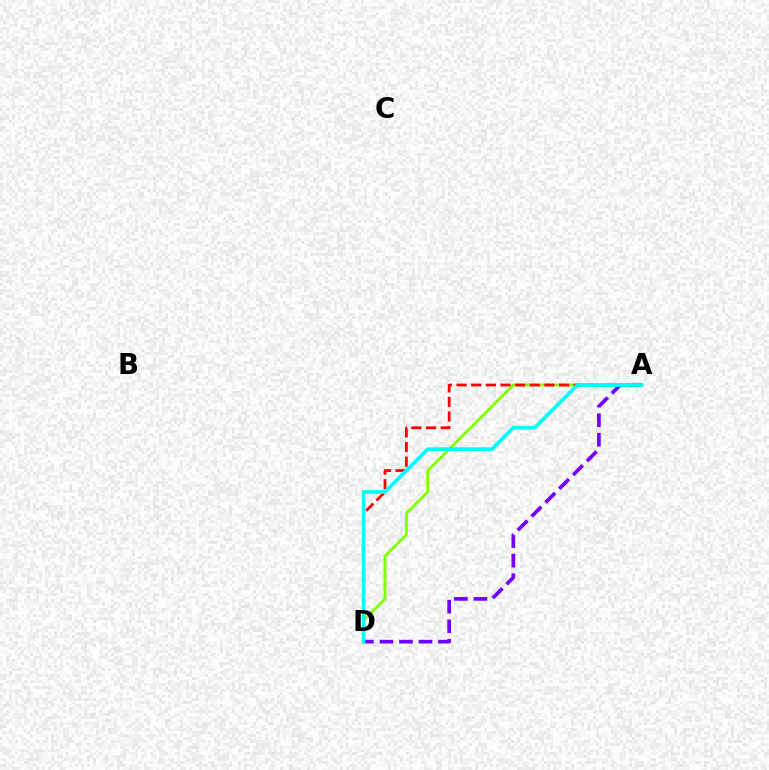{('A', 'D'): [{'color': '#84ff00', 'line_style': 'solid', 'thickness': 2.07}, {'color': '#ff0000', 'line_style': 'dashed', 'thickness': 1.99}, {'color': '#7200ff', 'line_style': 'dashed', 'thickness': 2.65}, {'color': '#00fff6', 'line_style': 'solid', 'thickness': 2.7}]}